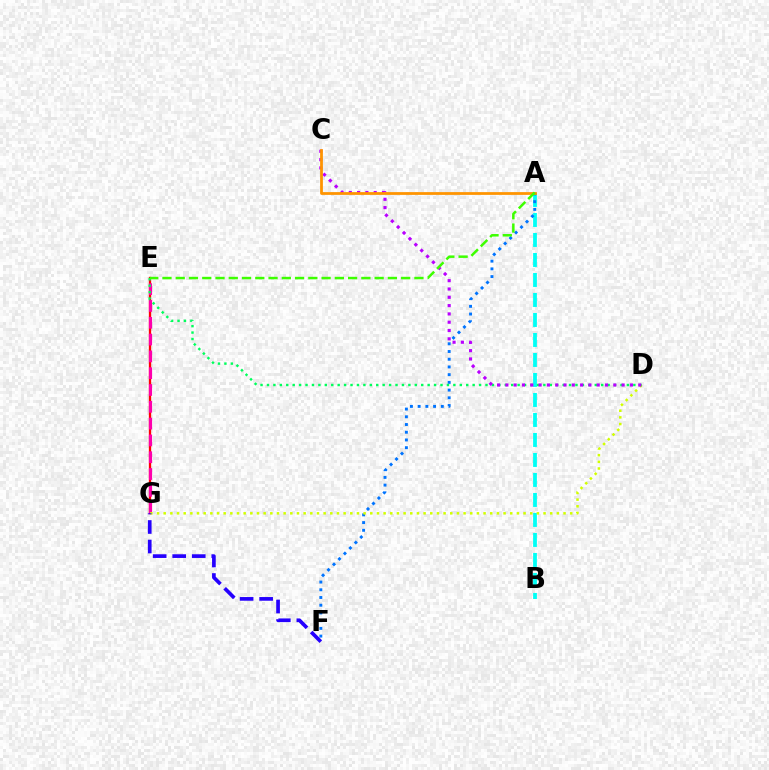{('A', 'B'): [{'color': '#00fff6', 'line_style': 'dashed', 'thickness': 2.72}], ('E', 'G'): [{'color': '#ff0000', 'line_style': 'solid', 'thickness': 1.66}, {'color': '#ff00ac', 'line_style': 'dashed', 'thickness': 2.28}], ('A', 'F'): [{'color': '#0074ff', 'line_style': 'dotted', 'thickness': 2.1}], ('D', 'G'): [{'color': '#d1ff00', 'line_style': 'dotted', 'thickness': 1.81}], ('F', 'G'): [{'color': '#2500ff', 'line_style': 'dashed', 'thickness': 2.65}], ('D', 'E'): [{'color': '#00ff5c', 'line_style': 'dotted', 'thickness': 1.75}], ('C', 'D'): [{'color': '#b900ff', 'line_style': 'dotted', 'thickness': 2.26}], ('A', 'C'): [{'color': '#ff9400', 'line_style': 'solid', 'thickness': 1.99}], ('A', 'E'): [{'color': '#3dff00', 'line_style': 'dashed', 'thickness': 1.8}]}